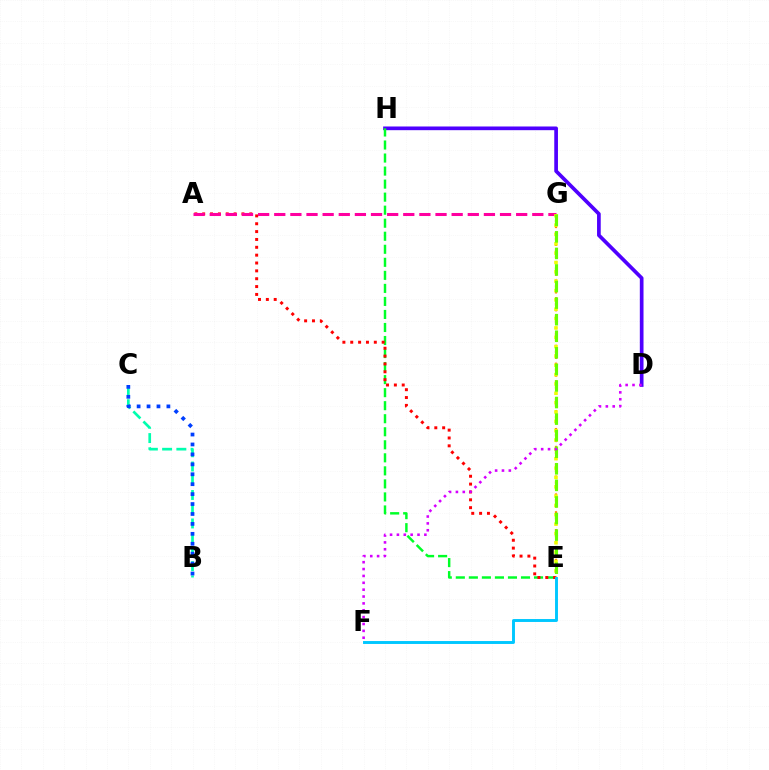{('D', 'H'): [{'color': '#4f00ff', 'line_style': 'solid', 'thickness': 2.66}], ('E', 'H'): [{'color': '#00ff27', 'line_style': 'dashed', 'thickness': 1.77}], ('A', 'E'): [{'color': '#ff0000', 'line_style': 'dotted', 'thickness': 2.13}], ('A', 'G'): [{'color': '#ff00a0', 'line_style': 'dashed', 'thickness': 2.19}], ('B', 'C'): [{'color': '#00ffaf', 'line_style': 'dashed', 'thickness': 1.93}, {'color': '#003fff', 'line_style': 'dotted', 'thickness': 2.7}], ('E', 'G'): [{'color': '#ff8800', 'line_style': 'dotted', 'thickness': 1.61}, {'color': '#eeff00', 'line_style': 'dotted', 'thickness': 2.54}, {'color': '#66ff00', 'line_style': 'dashed', 'thickness': 2.25}], ('E', 'F'): [{'color': '#00c7ff', 'line_style': 'solid', 'thickness': 2.1}], ('D', 'F'): [{'color': '#d600ff', 'line_style': 'dotted', 'thickness': 1.87}]}